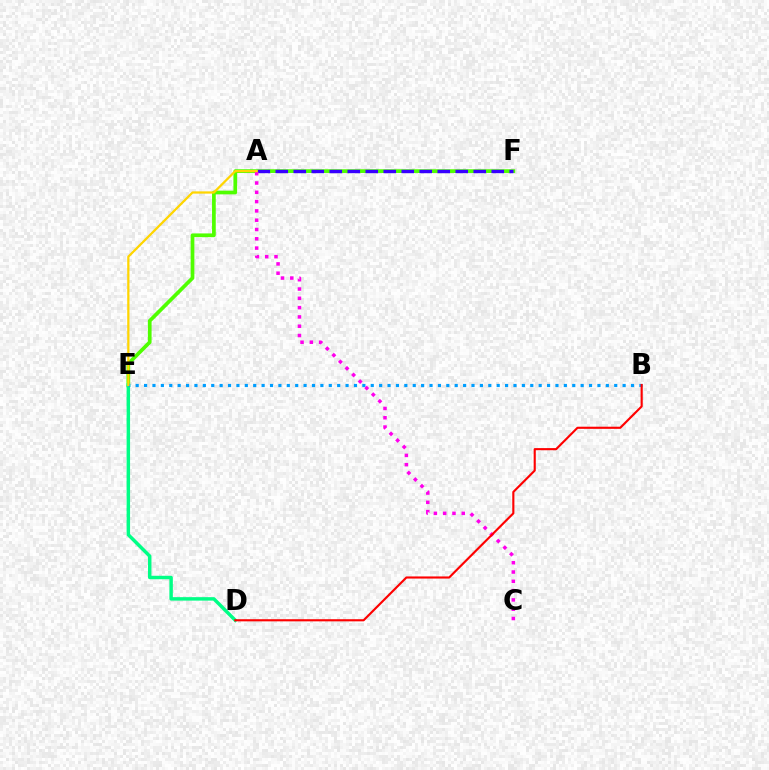{('E', 'F'): [{'color': '#4fff00', 'line_style': 'solid', 'thickness': 2.67}], ('D', 'E'): [{'color': '#00ff86', 'line_style': 'solid', 'thickness': 2.49}], ('B', 'E'): [{'color': '#009eff', 'line_style': 'dotted', 'thickness': 2.28}], ('A', 'F'): [{'color': '#3700ff', 'line_style': 'dashed', 'thickness': 2.44}], ('A', 'C'): [{'color': '#ff00ed', 'line_style': 'dotted', 'thickness': 2.53}], ('A', 'E'): [{'color': '#ffd500', 'line_style': 'solid', 'thickness': 1.62}], ('B', 'D'): [{'color': '#ff0000', 'line_style': 'solid', 'thickness': 1.54}]}